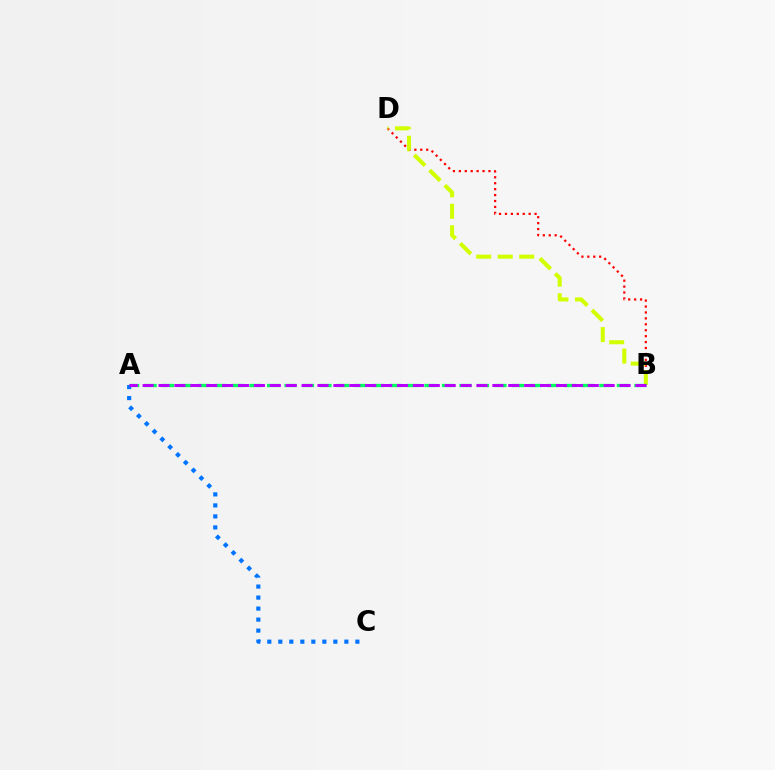{('B', 'D'): [{'color': '#ff0000', 'line_style': 'dotted', 'thickness': 1.61}, {'color': '#d1ff00', 'line_style': 'dashed', 'thickness': 2.92}], ('A', 'B'): [{'color': '#00ff5c', 'line_style': 'dashed', 'thickness': 2.38}, {'color': '#b900ff', 'line_style': 'dashed', 'thickness': 2.16}], ('A', 'C'): [{'color': '#0074ff', 'line_style': 'dotted', 'thickness': 2.99}]}